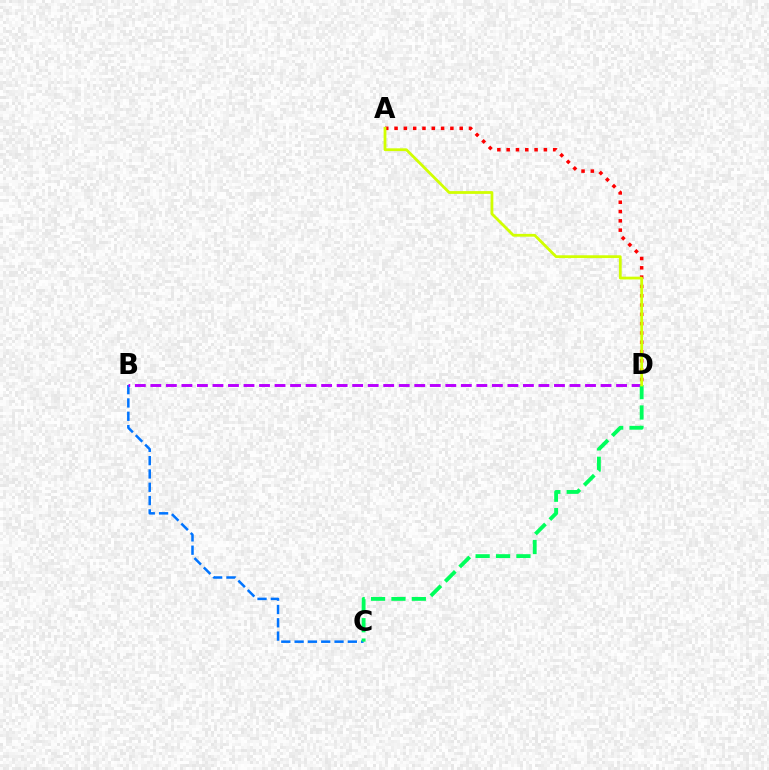{('B', 'C'): [{'color': '#0074ff', 'line_style': 'dashed', 'thickness': 1.81}], ('A', 'D'): [{'color': '#ff0000', 'line_style': 'dotted', 'thickness': 2.53}, {'color': '#d1ff00', 'line_style': 'solid', 'thickness': 2.01}], ('B', 'D'): [{'color': '#b900ff', 'line_style': 'dashed', 'thickness': 2.11}], ('C', 'D'): [{'color': '#00ff5c', 'line_style': 'dashed', 'thickness': 2.77}]}